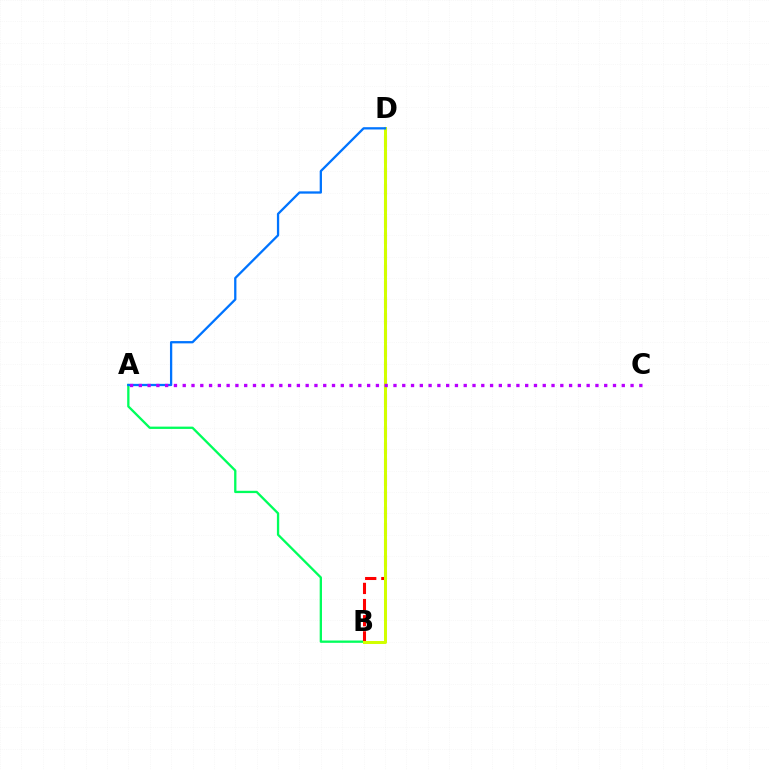{('A', 'B'): [{'color': '#00ff5c', 'line_style': 'solid', 'thickness': 1.66}], ('B', 'D'): [{'color': '#ff0000', 'line_style': 'dashed', 'thickness': 2.19}, {'color': '#d1ff00', 'line_style': 'solid', 'thickness': 2.17}], ('A', 'D'): [{'color': '#0074ff', 'line_style': 'solid', 'thickness': 1.65}], ('A', 'C'): [{'color': '#b900ff', 'line_style': 'dotted', 'thickness': 2.39}]}